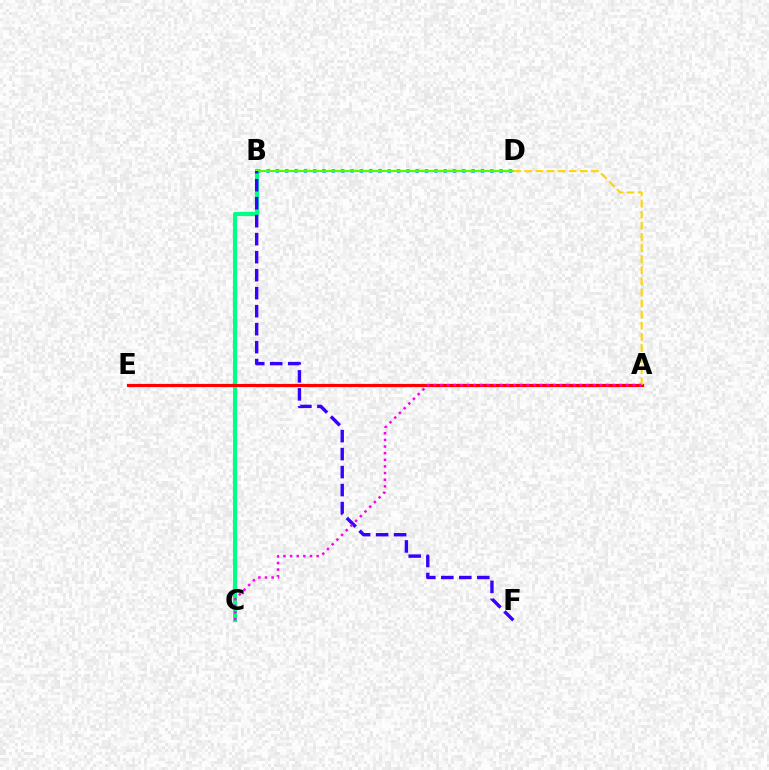{('B', 'D'): [{'color': '#009eff', 'line_style': 'dotted', 'thickness': 2.53}, {'color': '#4fff00', 'line_style': 'solid', 'thickness': 1.54}], ('B', 'C'): [{'color': '#00ff86', 'line_style': 'solid', 'thickness': 2.97}], ('A', 'E'): [{'color': '#ff0000', 'line_style': 'solid', 'thickness': 2.29}], ('A', 'D'): [{'color': '#ffd500', 'line_style': 'dashed', 'thickness': 1.51}], ('B', 'F'): [{'color': '#3700ff', 'line_style': 'dashed', 'thickness': 2.44}], ('A', 'C'): [{'color': '#ff00ed', 'line_style': 'dotted', 'thickness': 1.8}]}